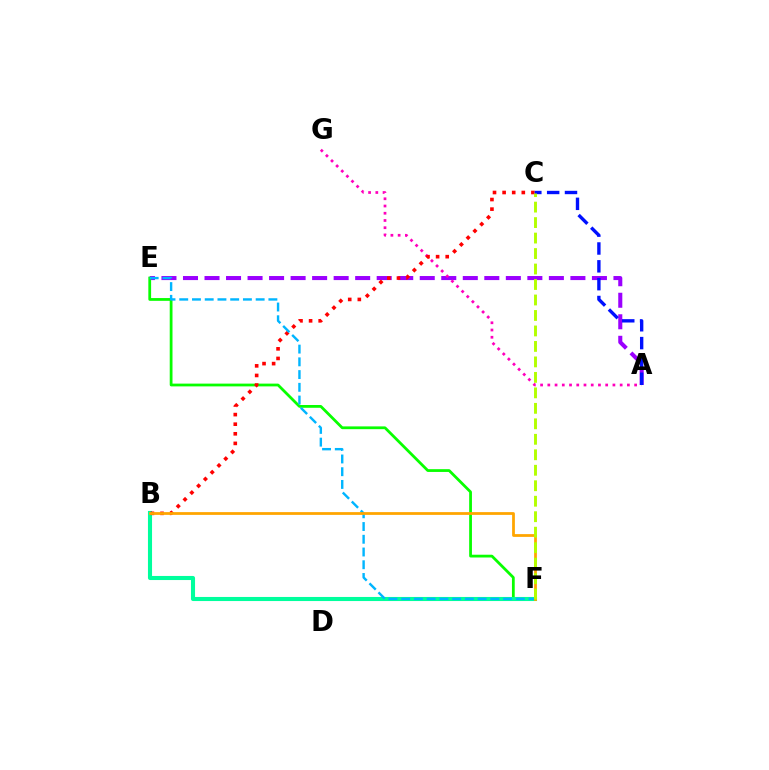{('A', 'E'): [{'color': '#9b00ff', 'line_style': 'dashed', 'thickness': 2.92}], ('E', 'F'): [{'color': '#08ff00', 'line_style': 'solid', 'thickness': 2.0}, {'color': '#00b5ff', 'line_style': 'dashed', 'thickness': 1.73}], ('A', 'G'): [{'color': '#ff00bd', 'line_style': 'dotted', 'thickness': 1.97}], ('B', 'F'): [{'color': '#00ff9d', 'line_style': 'solid', 'thickness': 2.94}, {'color': '#ffa500', 'line_style': 'solid', 'thickness': 1.99}], ('B', 'C'): [{'color': '#ff0000', 'line_style': 'dotted', 'thickness': 2.61}], ('A', 'C'): [{'color': '#0010ff', 'line_style': 'dashed', 'thickness': 2.42}], ('C', 'F'): [{'color': '#b3ff00', 'line_style': 'dashed', 'thickness': 2.1}]}